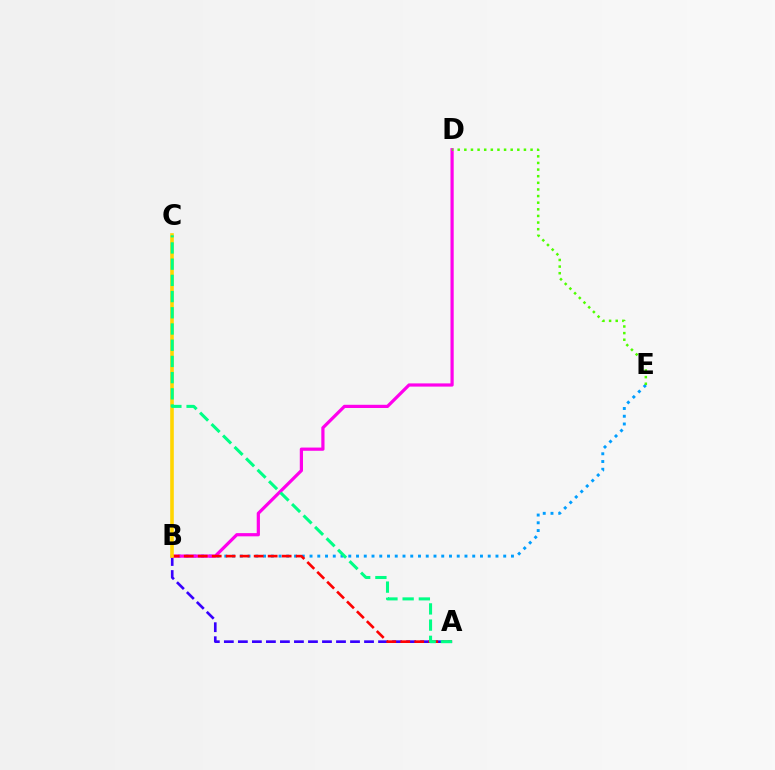{('B', 'E'): [{'color': '#009eff', 'line_style': 'dotted', 'thickness': 2.1}], ('A', 'B'): [{'color': '#3700ff', 'line_style': 'dashed', 'thickness': 1.9}, {'color': '#ff0000', 'line_style': 'dashed', 'thickness': 1.9}], ('B', 'D'): [{'color': '#ff00ed', 'line_style': 'solid', 'thickness': 2.31}], ('B', 'C'): [{'color': '#ffd500', 'line_style': 'solid', 'thickness': 2.6}], ('D', 'E'): [{'color': '#4fff00', 'line_style': 'dotted', 'thickness': 1.8}], ('A', 'C'): [{'color': '#00ff86', 'line_style': 'dashed', 'thickness': 2.2}]}